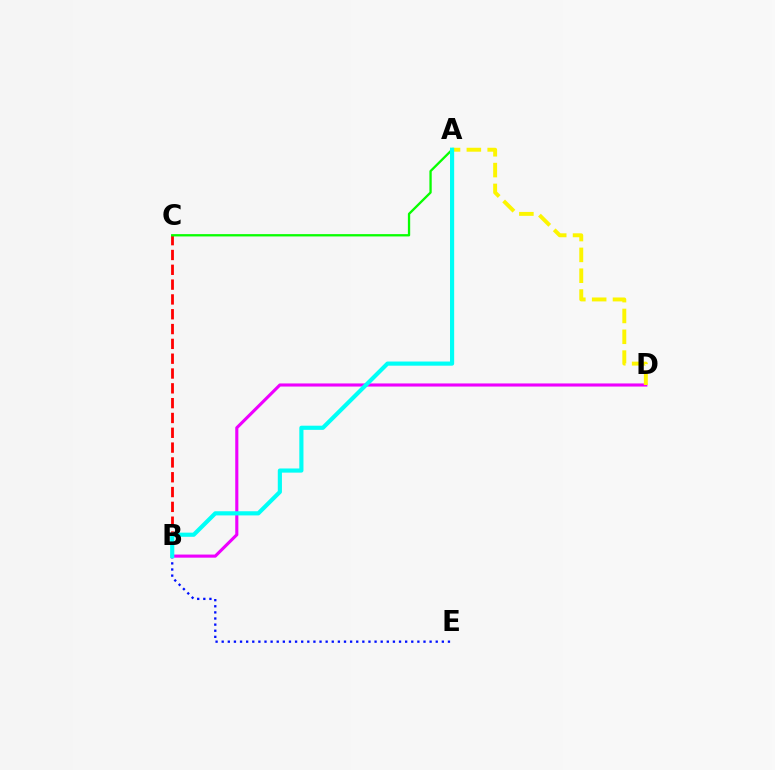{('B', 'D'): [{'color': '#ee00ff', 'line_style': 'solid', 'thickness': 2.24}], ('B', 'E'): [{'color': '#0010ff', 'line_style': 'dotted', 'thickness': 1.66}], ('B', 'C'): [{'color': '#ff0000', 'line_style': 'dashed', 'thickness': 2.01}], ('A', 'C'): [{'color': '#08ff00', 'line_style': 'solid', 'thickness': 1.66}], ('A', 'D'): [{'color': '#fcf500', 'line_style': 'dashed', 'thickness': 2.83}], ('A', 'B'): [{'color': '#00fff6', 'line_style': 'solid', 'thickness': 2.99}]}